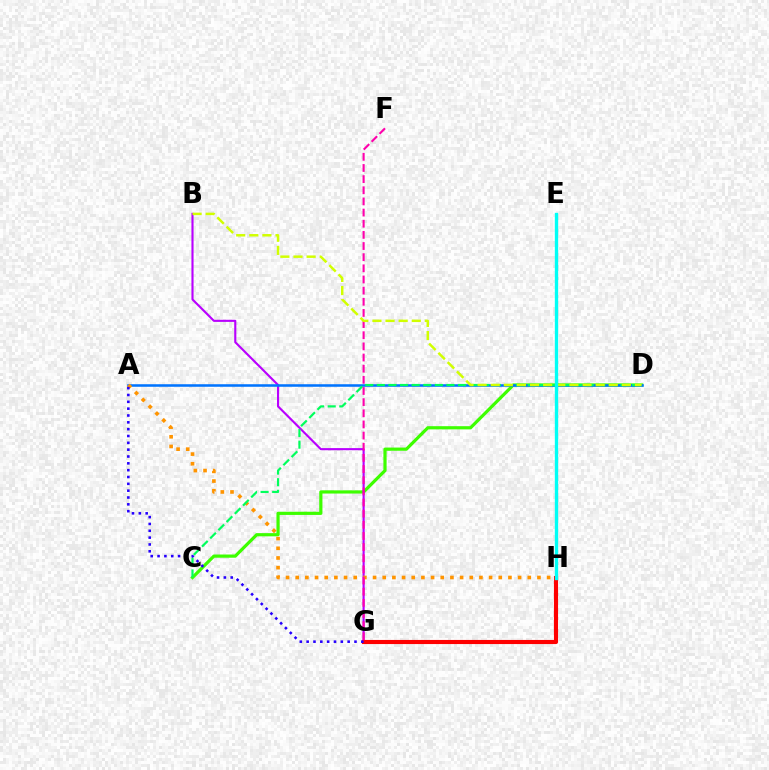{('C', 'D'): [{'color': '#3dff00', 'line_style': 'solid', 'thickness': 2.3}, {'color': '#00ff5c', 'line_style': 'dashed', 'thickness': 1.58}], ('B', 'G'): [{'color': '#b900ff', 'line_style': 'solid', 'thickness': 1.53}], ('A', 'D'): [{'color': '#0074ff', 'line_style': 'solid', 'thickness': 1.83}], ('G', 'H'): [{'color': '#ff0000', 'line_style': 'solid', 'thickness': 2.97}], ('A', 'H'): [{'color': '#ff9400', 'line_style': 'dotted', 'thickness': 2.63}], ('A', 'G'): [{'color': '#2500ff', 'line_style': 'dotted', 'thickness': 1.86}], ('F', 'G'): [{'color': '#ff00ac', 'line_style': 'dashed', 'thickness': 1.51}], ('B', 'D'): [{'color': '#d1ff00', 'line_style': 'dashed', 'thickness': 1.78}], ('E', 'H'): [{'color': '#00fff6', 'line_style': 'solid', 'thickness': 2.4}]}